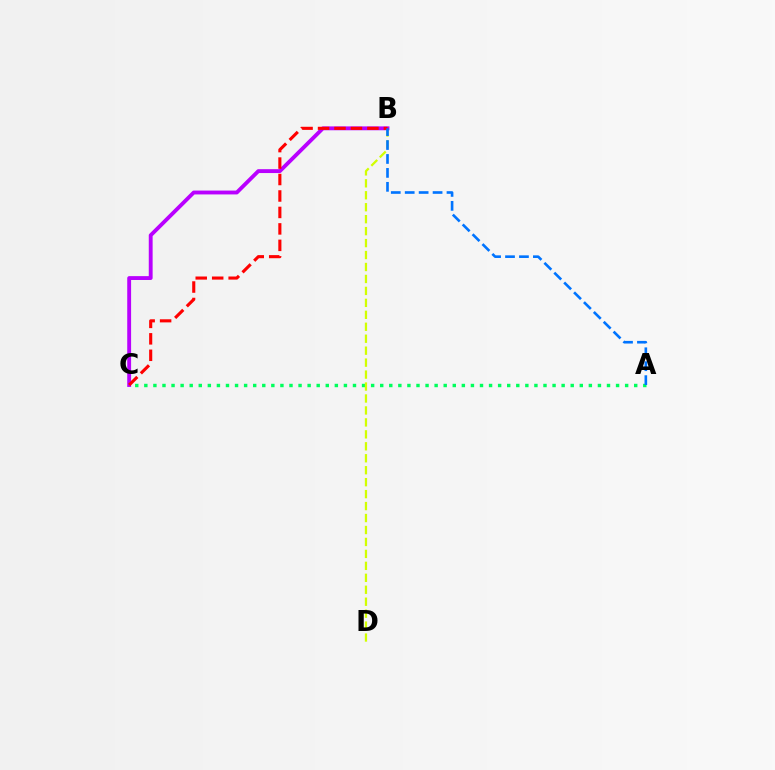{('A', 'C'): [{'color': '#00ff5c', 'line_style': 'dotted', 'thickness': 2.46}], ('B', 'D'): [{'color': '#d1ff00', 'line_style': 'dashed', 'thickness': 1.62}], ('B', 'C'): [{'color': '#b900ff', 'line_style': 'solid', 'thickness': 2.78}, {'color': '#ff0000', 'line_style': 'dashed', 'thickness': 2.24}], ('A', 'B'): [{'color': '#0074ff', 'line_style': 'dashed', 'thickness': 1.89}]}